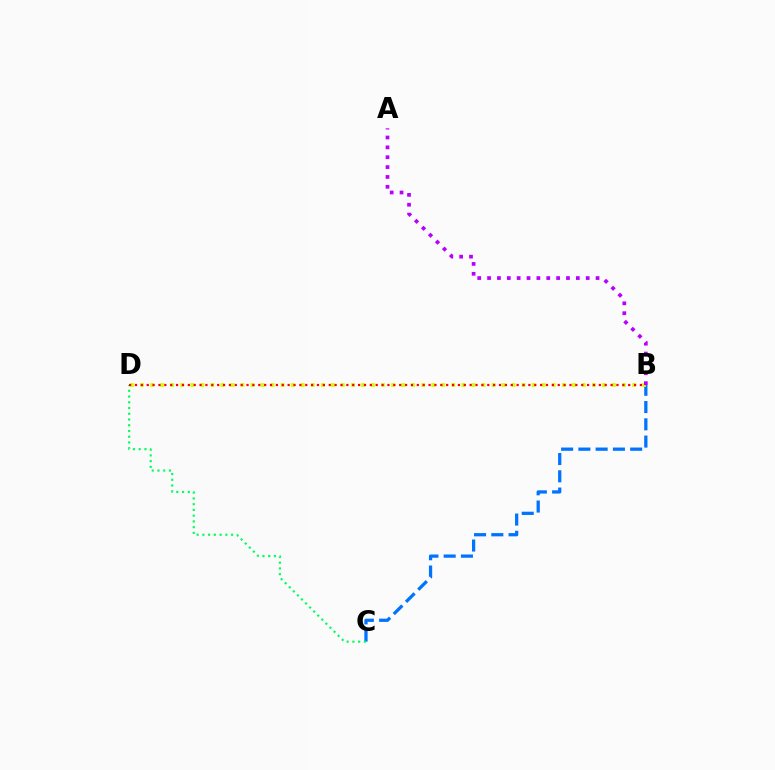{('B', 'C'): [{'color': '#0074ff', 'line_style': 'dashed', 'thickness': 2.34}], ('B', 'D'): [{'color': '#d1ff00', 'line_style': 'dotted', 'thickness': 2.73}, {'color': '#ff0000', 'line_style': 'dotted', 'thickness': 1.6}], ('C', 'D'): [{'color': '#00ff5c', 'line_style': 'dotted', 'thickness': 1.56}], ('A', 'B'): [{'color': '#b900ff', 'line_style': 'dotted', 'thickness': 2.68}]}